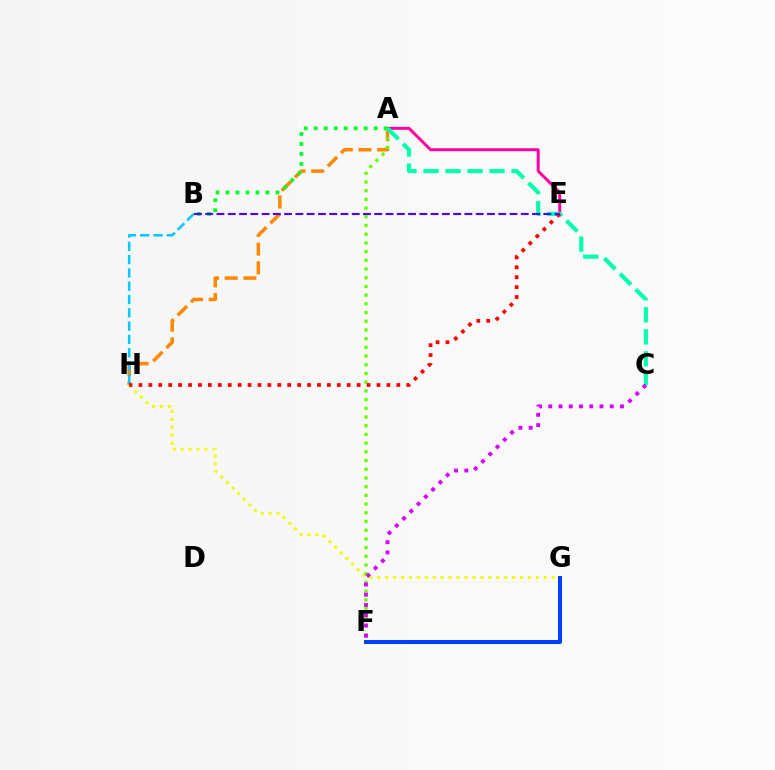{('A', 'H'): [{'color': '#ff8800', 'line_style': 'dashed', 'thickness': 2.54}], ('A', 'E'): [{'color': '#ff00a0', 'line_style': 'solid', 'thickness': 2.13}], ('G', 'H'): [{'color': '#eeff00', 'line_style': 'dotted', 'thickness': 2.16}], ('A', 'B'): [{'color': '#00ff27', 'line_style': 'dotted', 'thickness': 2.71}], ('F', 'G'): [{'color': '#003fff', 'line_style': 'solid', 'thickness': 2.85}], ('B', 'H'): [{'color': '#00c7ff', 'line_style': 'dashed', 'thickness': 1.81}], ('A', 'F'): [{'color': '#66ff00', 'line_style': 'dotted', 'thickness': 2.37}], ('A', 'C'): [{'color': '#00ffaf', 'line_style': 'dashed', 'thickness': 2.99}], ('E', 'H'): [{'color': '#ff0000', 'line_style': 'dotted', 'thickness': 2.69}], ('C', 'F'): [{'color': '#d600ff', 'line_style': 'dotted', 'thickness': 2.78}], ('B', 'E'): [{'color': '#4f00ff', 'line_style': 'dashed', 'thickness': 1.53}]}